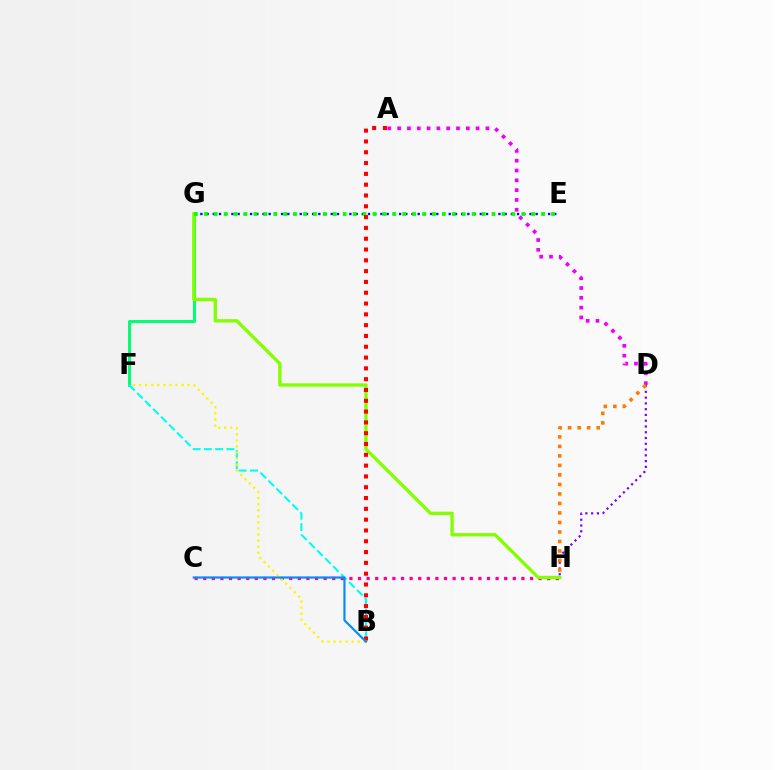{('A', 'D'): [{'color': '#ee00ff', 'line_style': 'dotted', 'thickness': 2.67}], ('C', 'H'): [{'color': '#ff0094', 'line_style': 'dotted', 'thickness': 2.34}], ('F', 'G'): [{'color': '#00ff74', 'line_style': 'solid', 'thickness': 2.17}], ('E', 'G'): [{'color': '#0010ff', 'line_style': 'dotted', 'thickness': 1.69}, {'color': '#08ff00', 'line_style': 'dotted', 'thickness': 2.7}], ('D', 'H'): [{'color': '#7200ff', 'line_style': 'dotted', 'thickness': 1.57}, {'color': '#ff7c00', 'line_style': 'dotted', 'thickness': 2.58}], ('G', 'H'): [{'color': '#84ff00', 'line_style': 'solid', 'thickness': 2.4}], ('B', 'F'): [{'color': '#00fff6', 'line_style': 'dashed', 'thickness': 1.53}, {'color': '#fcf500', 'line_style': 'dotted', 'thickness': 1.65}], ('A', 'B'): [{'color': '#ff0000', 'line_style': 'dotted', 'thickness': 2.94}], ('B', 'C'): [{'color': '#008cff', 'line_style': 'solid', 'thickness': 1.55}]}